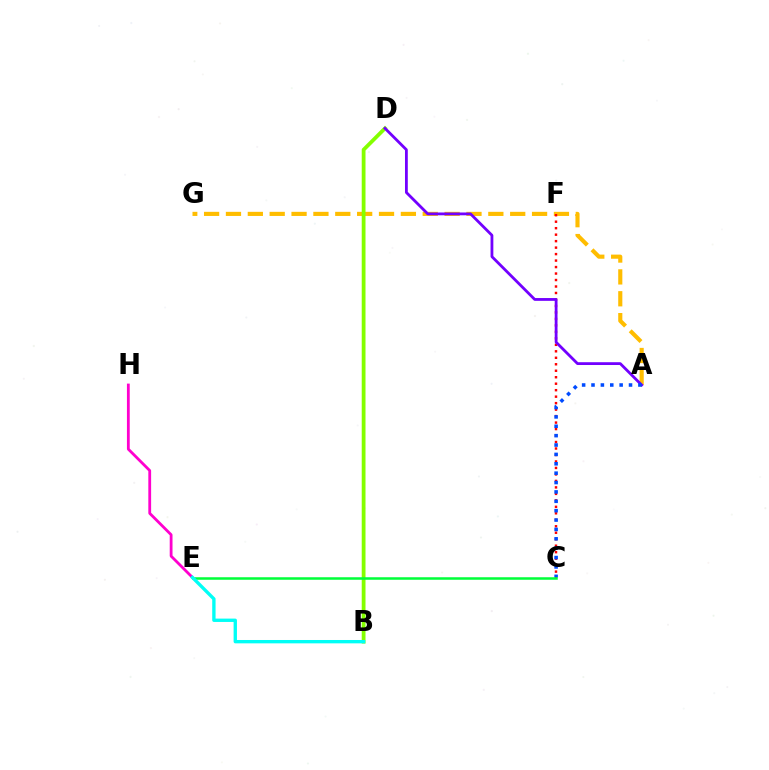{('E', 'H'): [{'color': '#ff00cf', 'line_style': 'solid', 'thickness': 2.01}], ('A', 'G'): [{'color': '#ffbd00', 'line_style': 'dashed', 'thickness': 2.97}], ('B', 'D'): [{'color': '#84ff00', 'line_style': 'solid', 'thickness': 2.72}], ('C', 'F'): [{'color': '#ff0000', 'line_style': 'dotted', 'thickness': 1.76}], ('A', 'D'): [{'color': '#7200ff', 'line_style': 'solid', 'thickness': 2.02}], ('A', 'C'): [{'color': '#004bff', 'line_style': 'dotted', 'thickness': 2.55}], ('C', 'E'): [{'color': '#00ff39', 'line_style': 'solid', 'thickness': 1.81}], ('B', 'E'): [{'color': '#00fff6', 'line_style': 'solid', 'thickness': 2.41}]}